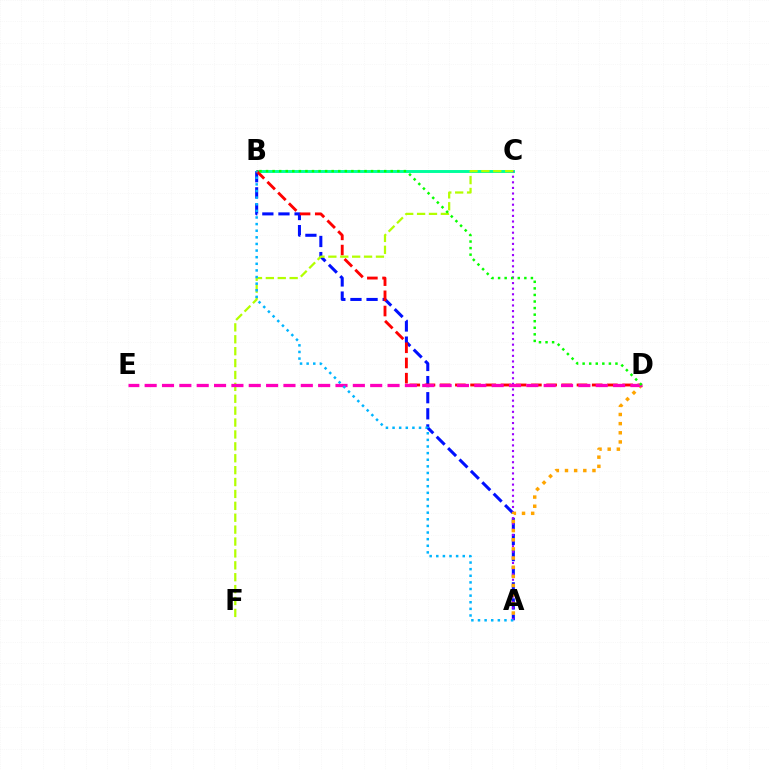{('B', 'C'): [{'color': '#00ff9d', 'line_style': 'solid', 'thickness': 2.11}], ('A', 'B'): [{'color': '#0010ff', 'line_style': 'dashed', 'thickness': 2.19}, {'color': '#00b5ff', 'line_style': 'dotted', 'thickness': 1.8}], ('B', 'D'): [{'color': '#ff0000', 'line_style': 'dashed', 'thickness': 2.07}, {'color': '#08ff00', 'line_style': 'dotted', 'thickness': 1.78}], ('A', 'C'): [{'color': '#9b00ff', 'line_style': 'dotted', 'thickness': 1.52}], ('C', 'F'): [{'color': '#b3ff00', 'line_style': 'dashed', 'thickness': 1.62}], ('A', 'D'): [{'color': '#ffa500', 'line_style': 'dotted', 'thickness': 2.49}], ('D', 'E'): [{'color': '#ff00bd', 'line_style': 'dashed', 'thickness': 2.36}]}